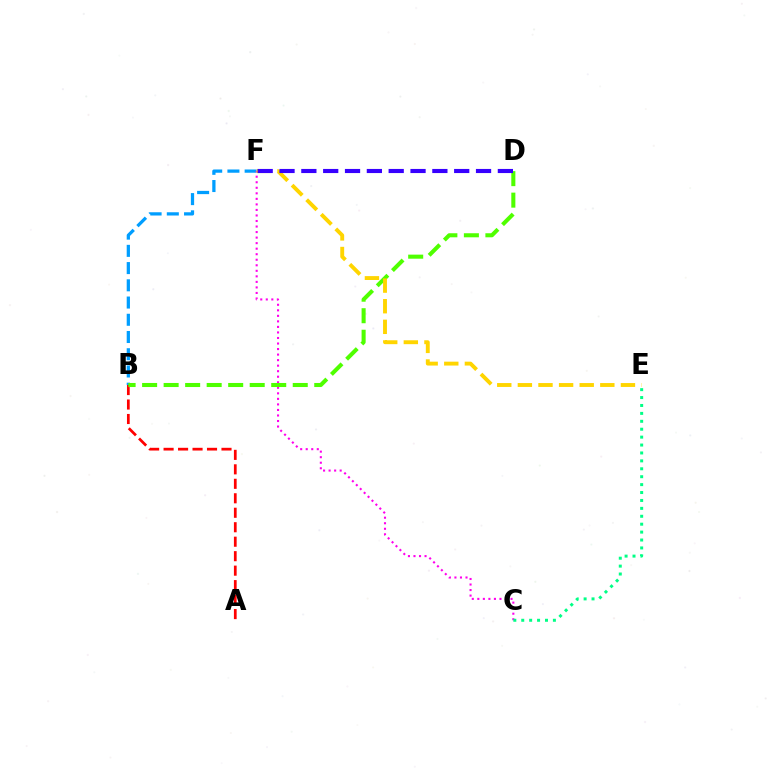{('B', 'F'): [{'color': '#009eff', 'line_style': 'dashed', 'thickness': 2.34}], ('C', 'F'): [{'color': '#ff00ed', 'line_style': 'dotted', 'thickness': 1.5}], ('A', 'B'): [{'color': '#ff0000', 'line_style': 'dashed', 'thickness': 1.97}], ('B', 'D'): [{'color': '#4fff00', 'line_style': 'dashed', 'thickness': 2.92}], ('E', 'F'): [{'color': '#ffd500', 'line_style': 'dashed', 'thickness': 2.8}], ('D', 'F'): [{'color': '#3700ff', 'line_style': 'dashed', 'thickness': 2.97}], ('C', 'E'): [{'color': '#00ff86', 'line_style': 'dotted', 'thickness': 2.15}]}